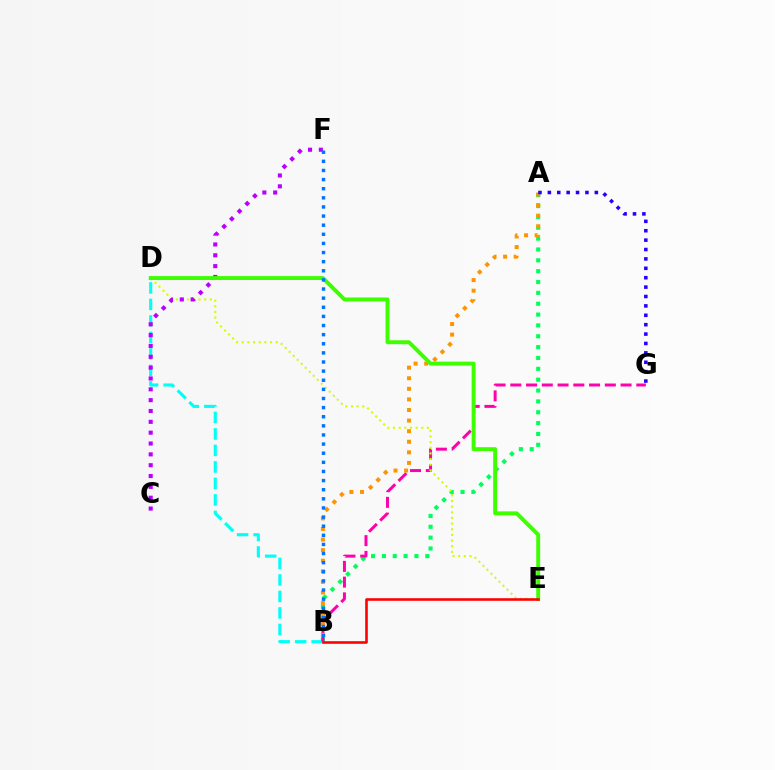{('A', 'B'): [{'color': '#00ff5c', 'line_style': 'dotted', 'thickness': 2.95}, {'color': '#ff9400', 'line_style': 'dotted', 'thickness': 2.88}], ('B', 'D'): [{'color': '#00fff6', 'line_style': 'dashed', 'thickness': 2.24}], ('B', 'G'): [{'color': '#ff00ac', 'line_style': 'dashed', 'thickness': 2.14}], ('D', 'E'): [{'color': '#d1ff00', 'line_style': 'dotted', 'thickness': 1.54}, {'color': '#3dff00', 'line_style': 'solid', 'thickness': 2.81}], ('C', 'F'): [{'color': '#b900ff', 'line_style': 'dotted', 'thickness': 2.95}], ('A', 'G'): [{'color': '#2500ff', 'line_style': 'dotted', 'thickness': 2.55}], ('B', 'F'): [{'color': '#0074ff', 'line_style': 'dotted', 'thickness': 2.48}], ('B', 'E'): [{'color': '#ff0000', 'line_style': 'solid', 'thickness': 1.87}]}